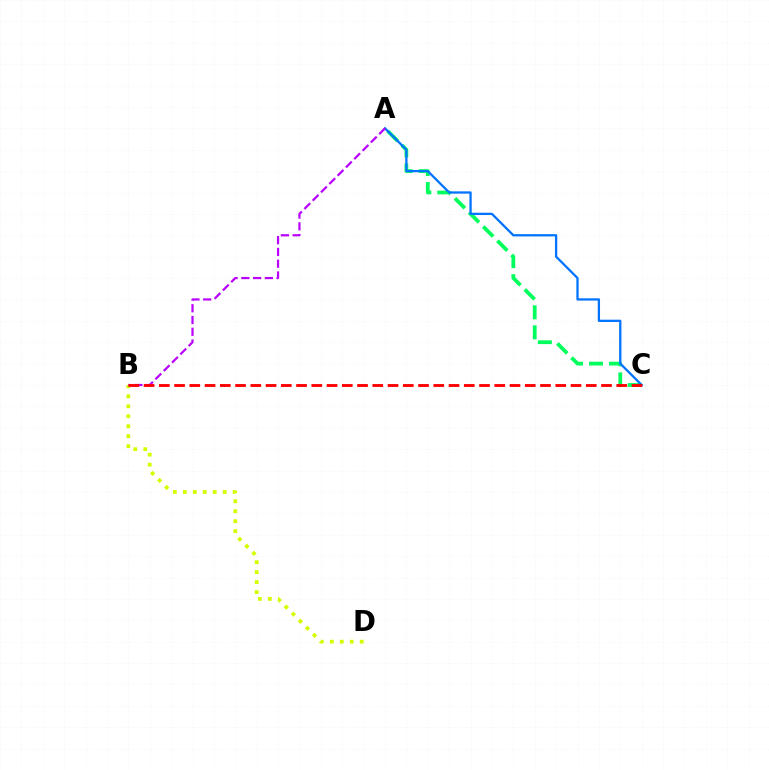{('B', 'D'): [{'color': '#d1ff00', 'line_style': 'dotted', 'thickness': 2.71}], ('A', 'C'): [{'color': '#00ff5c', 'line_style': 'dashed', 'thickness': 2.72}, {'color': '#0074ff', 'line_style': 'solid', 'thickness': 1.64}], ('A', 'B'): [{'color': '#b900ff', 'line_style': 'dashed', 'thickness': 1.6}], ('B', 'C'): [{'color': '#ff0000', 'line_style': 'dashed', 'thickness': 2.07}]}